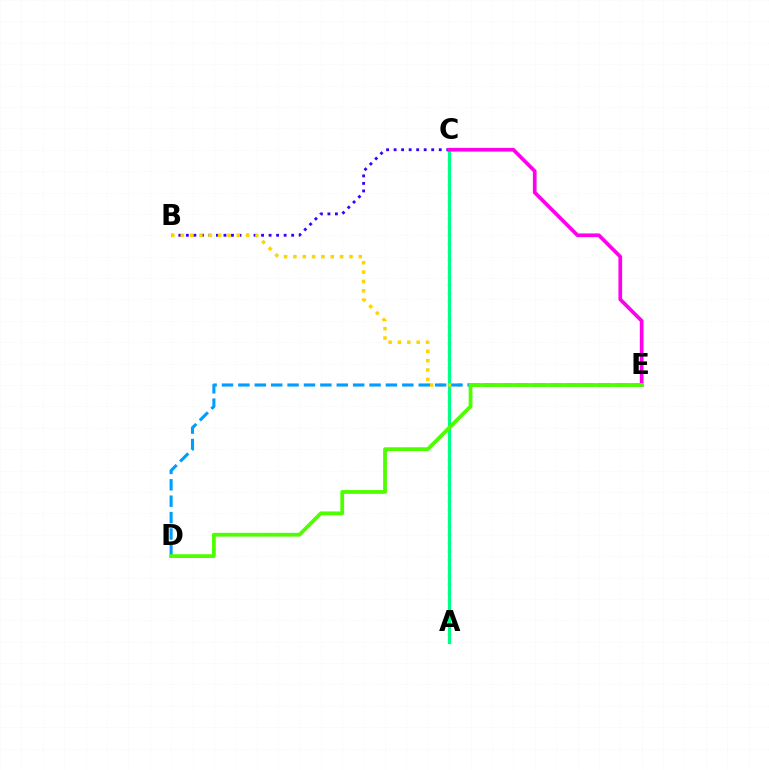{('B', 'C'): [{'color': '#3700ff', 'line_style': 'dotted', 'thickness': 2.04}], ('A', 'C'): [{'color': '#ff0000', 'line_style': 'dotted', 'thickness': 2.26}, {'color': '#00ff86', 'line_style': 'solid', 'thickness': 2.27}], ('B', 'E'): [{'color': '#ffd500', 'line_style': 'dotted', 'thickness': 2.54}], ('C', 'E'): [{'color': '#ff00ed', 'line_style': 'solid', 'thickness': 2.66}], ('D', 'E'): [{'color': '#009eff', 'line_style': 'dashed', 'thickness': 2.23}, {'color': '#4fff00', 'line_style': 'solid', 'thickness': 2.73}]}